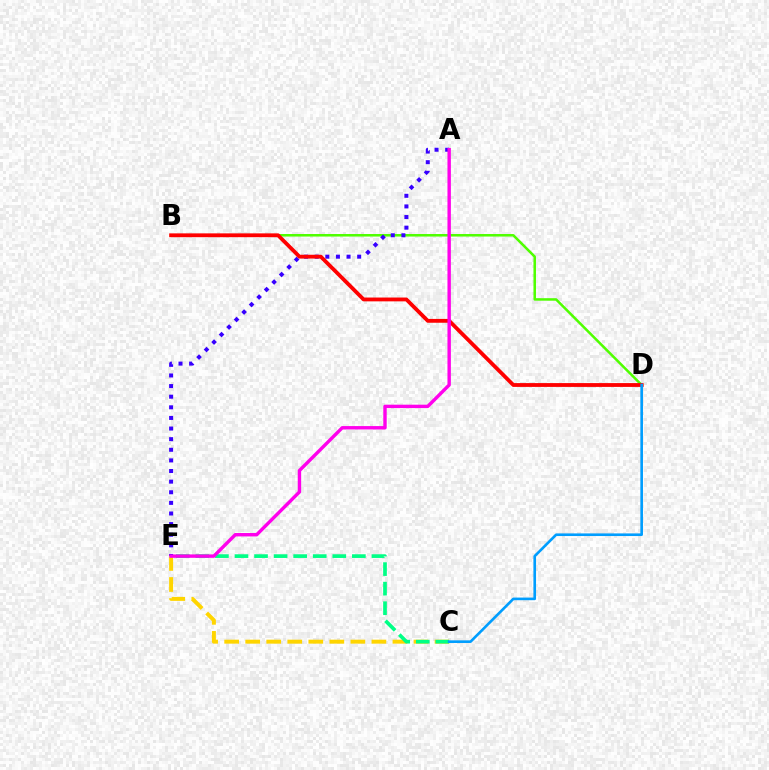{('B', 'D'): [{'color': '#4fff00', 'line_style': 'solid', 'thickness': 1.82}, {'color': '#ff0000', 'line_style': 'solid', 'thickness': 2.75}], ('A', 'E'): [{'color': '#3700ff', 'line_style': 'dotted', 'thickness': 2.88}, {'color': '#ff00ed', 'line_style': 'solid', 'thickness': 2.45}], ('C', 'E'): [{'color': '#ffd500', 'line_style': 'dashed', 'thickness': 2.86}, {'color': '#00ff86', 'line_style': 'dashed', 'thickness': 2.66}], ('C', 'D'): [{'color': '#009eff', 'line_style': 'solid', 'thickness': 1.89}]}